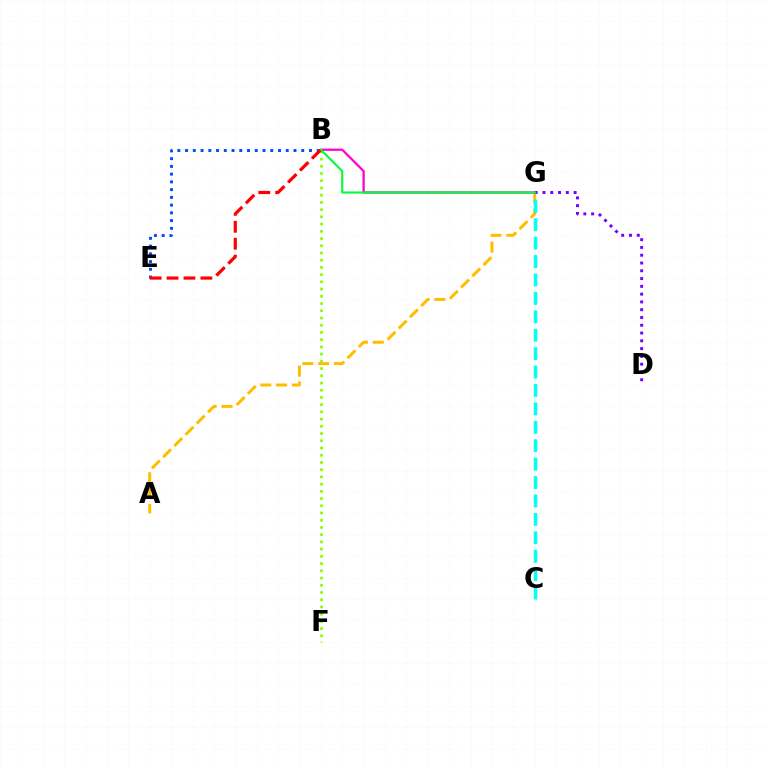{('B', 'F'): [{'color': '#84ff00', 'line_style': 'dotted', 'thickness': 1.96}], ('B', 'E'): [{'color': '#004bff', 'line_style': 'dotted', 'thickness': 2.1}, {'color': '#ff0000', 'line_style': 'dashed', 'thickness': 2.3}], ('A', 'G'): [{'color': '#ffbd00', 'line_style': 'dashed', 'thickness': 2.16}], ('B', 'G'): [{'color': '#ff00cf', 'line_style': 'solid', 'thickness': 1.62}, {'color': '#00ff39', 'line_style': 'solid', 'thickness': 1.52}], ('D', 'G'): [{'color': '#7200ff', 'line_style': 'dotted', 'thickness': 2.11}], ('C', 'G'): [{'color': '#00fff6', 'line_style': 'dashed', 'thickness': 2.5}]}